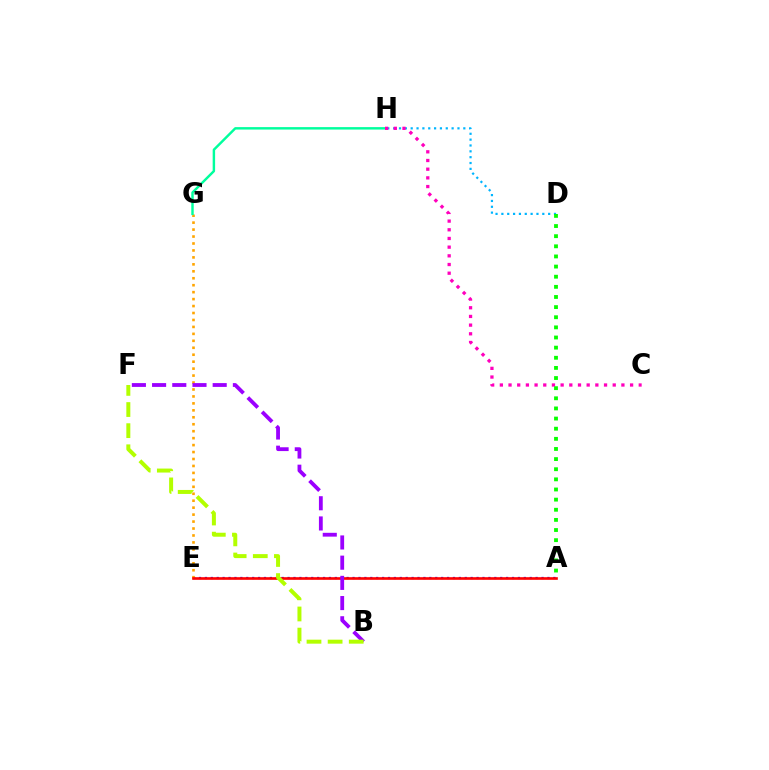{('A', 'E'): [{'color': '#0010ff', 'line_style': 'dotted', 'thickness': 1.6}, {'color': '#ff0000', 'line_style': 'solid', 'thickness': 1.89}], ('E', 'G'): [{'color': '#ffa500', 'line_style': 'dotted', 'thickness': 1.89}], ('B', 'F'): [{'color': '#9b00ff', 'line_style': 'dashed', 'thickness': 2.74}, {'color': '#b3ff00', 'line_style': 'dashed', 'thickness': 2.87}], ('G', 'H'): [{'color': '#00ff9d', 'line_style': 'solid', 'thickness': 1.76}], ('D', 'H'): [{'color': '#00b5ff', 'line_style': 'dotted', 'thickness': 1.59}], ('C', 'H'): [{'color': '#ff00bd', 'line_style': 'dotted', 'thickness': 2.36}], ('A', 'D'): [{'color': '#08ff00', 'line_style': 'dotted', 'thickness': 2.75}]}